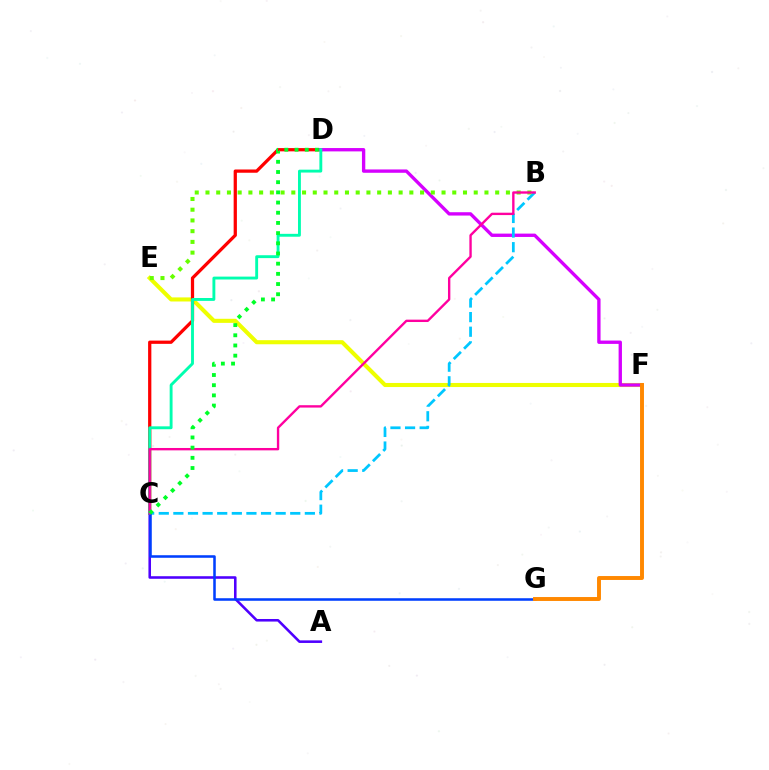{('E', 'F'): [{'color': '#eeff00', 'line_style': 'solid', 'thickness': 2.94}], ('C', 'D'): [{'color': '#ff0000', 'line_style': 'solid', 'thickness': 2.34}, {'color': '#00ffaf', 'line_style': 'solid', 'thickness': 2.08}, {'color': '#00ff27', 'line_style': 'dotted', 'thickness': 2.77}], ('D', 'F'): [{'color': '#d600ff', 'line_style': 'solid', 'thickness': 2.41}], ('A', 'C'): [{'color': '#4f00ff', 'line_style': 'solid', 'thickness': 1.85}], ('B', 'C'): [{'color': '#00c7ff', 'line_style': 'dashed', 'thickness': 1.98}, {'color': '#ff00a0', 'line_style': 'solid', 'thickness': 1.71}], ('C', 'G'): [{'color': '#003fff', 'line_style': 'solid', 'thickness': 1.83}], ('F', 'G'): [{'color': '#ff8800', 'line_style': 'solid', 'thickness': 2.83}], ('B', 'E'): [{'color': '#66ff00', 'line_style': 'dotted', 'thickness': 2.92}]}